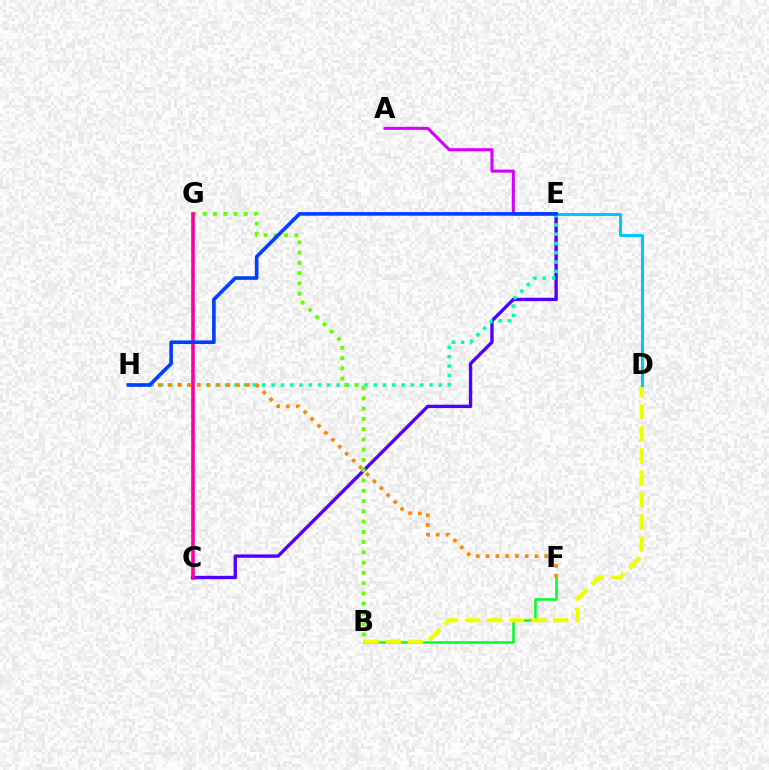{('B', 'F'): [{'color': '#00ff27', 'line_style': 'solid', 'thickness': 1.81}], ('C', 'E'): [{'color': '#4f00ff', 'line_style': 'solid', 'thickness': 2.43}], ('C', 'G'): [{'color': '#ff0000', 'line_style': 'dotted', 'thickness': 1.62}, {'color': '#ff00a0', 'line_style': 'solid', 'thickness': 2.58}], ('A', 'E'): [{'color': '#d600ff', 'line_style': 'solid', 'thickness': 2.21}], ('B', 'D'): [{'color': '#eeff00', 'line_style': 'dashed', 'thickness': 2.99}], ('D', 'E'): [{'color': '#00c7ff', 'line_style': 'solid', 'thickness': 2.2}], ('E', 'H'): [{'color': '#00ffaf', 'line_style': 'dotted', 'thickness': 2.52}, {'color': '#003fff', 'line_style': 'solid', 'thickness': 2.6}], ('F', 'H'): [{'color': '#ff8800', 'line_style': 'dotted', 'thickness': 2.66}], ('B', 'G'): [{'color': '#66ff00', 'line_style': 'dotted', 'thickness': 2.79}]}